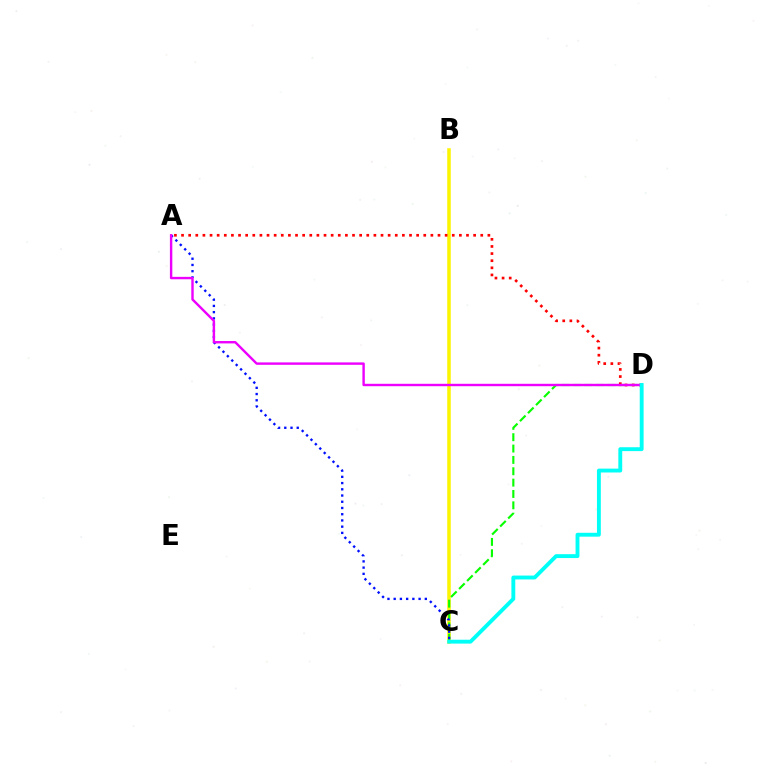{('B', 'C'): [{'color': '#fcf500', 'line_style': 'solid', 'thickness': 2.54}], ('C', 'D'): [{'color': '#08ff00', 'line_style': 'dashed', 'thickness': 1.54}, {'color': '#00fff6', 'line_style': 'solid', 'thickness': 2.79}], ('A', 'C'): [{'color': '#0010ff', 'line_style': 'dotted', 'thickness': 1.69}], ('A', 'D'): [{'color': '#ff0000', 'line_style': 'dotted', 'thickness': 1.94}, {'color': '#ee00ff', 'line_style': 'solid', 'thickness': 1.73}]}